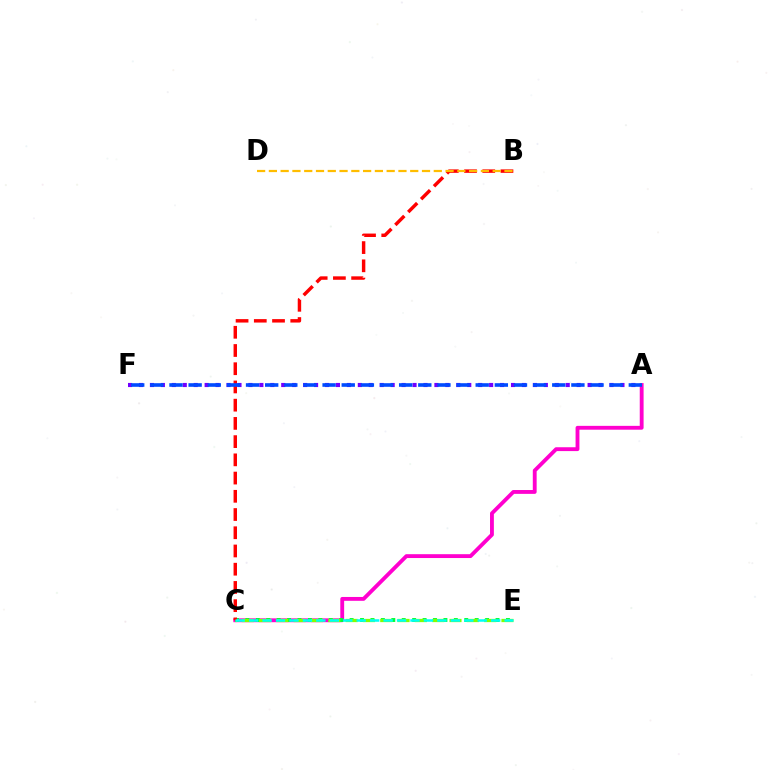{('A', 'F'): [{'color': '#7200ff', 'line_style': 'dotted', 'thickness': 2.97}, {'color': '#004bff', 'line_style': 'dashed', 'thickness': 2.6}], ('A', 'C'): [{'color': '#ff00cf', 'line_style': 'solid', 'thickness': 2.77}], ('C', 'E'): [{'color': '#00ff39', 'line_style': 'dotted', 'thickness': 2.83}, {'color': '#84ff00', 'line_style': 'dashed', 'thickness': 2.35}, {'color': '#00fff6', 'line_style': 'dashed', 'thickness': 1.83}], ('B', 'C'): [{'color': '#ff0000', 'line_style': 'dashed', 'thickness': 2.48}], ('B', 'D'): [{'color': '#ffbd00', 'line_style': 'dashed', 'thickness': 1.6}]}